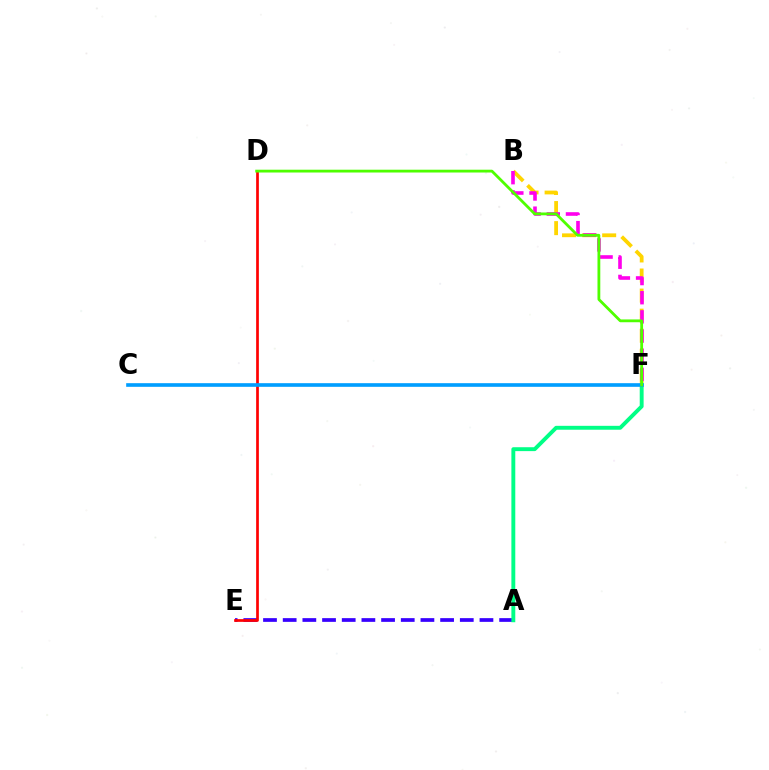{('A', 'E'): [{'color': '#3700ff', 'line_style': 'dashed', 'thickness': 2.67}], ('B', 'F'): [{'color': '#ffd500', 'line_style': 'dashed', 'thickness': 2.73}, {'color': '#ff00ed', 'line_style': 'dashed', 'thickness': 2.6}], ('D', 'E'): [{'color': '#ff0000', 'line_style': 'solid', 'thickness': 1.95}], ('A', 'F'): [{'color': '#00ff86', 'line_style': 'solid', 'thickness': 2.81}], ('C', 'F'): [{'color': '#009eff', 'line_style': 'solid', 'thickness': 2.62}], ('D', 'F'): [{'color': '#4fff00', 'line_style': 'solid', 'thickness': 2.01}]}